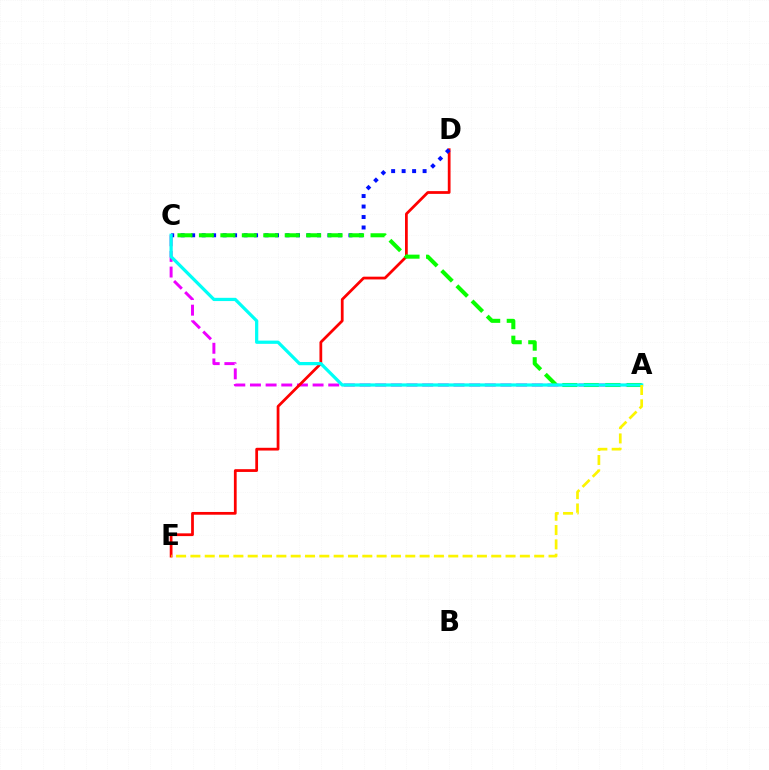{('A', 'C'): [{'color': '#ee00ff', 'line_style': 'dashed', 'thickness': 2.13}, {'color': '#08ff00', 'line_style': 'dashed', 'thickness': 2.91}, {'color': '#00fff6', 'line_style': 'solid', 'thickness': 2.33}], ('D', 'E'): [{'color': '#ff0000', 'line_style': 'solid', 'thickness': 1.98}], ('C', 'D'): [{'color': '#0010ff', 'line_style': 'dotted', 'thickness': 2.85}], ('A', 'E'): [{'color': '#fcf500', 'line_style': 'dashed', 'thickness': 1.95}]}